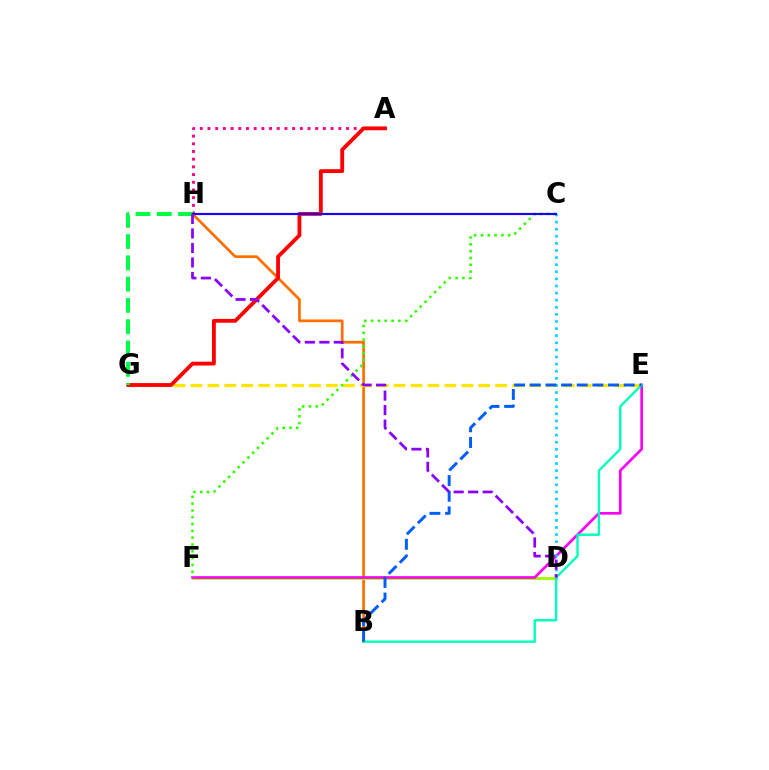{('B', 'H'): [{'color': '#ff7000', 'line_style': 'solid', 'thickness': 1.97}], ('A', 'H'): [{'color': '#ff0088', 'line_style': 'dotted', 'thickness': 2.09}], ('E', 'G'): [{'color': '#ffe600', 'line_style': 'dashed', 'thickness': 2.3}], ('D', 'F'): [{'color': '#a2ff00', 'line_style': 'solid', 'thickness': 2.09}], ('E', 'F'): [{'color': '#fa00f9', 'line_style': 'solid', 'thickness': 1.92}], ('C', 'F'): [{'color': '#31ff00', 'line_style': 'dotted', 'thickness': 1.85}], ('A', 'G'): [{'color': '#ff0000', 'line_style': 'solid', 'thickness': 2.75}], ('G', 'H'): [{'color': '#00ff45', 'line_style': 'dashed', 'thickness': 2.89}], ('B', 'E'): [{'color': '#00ffbb', 'line_style': 'solid', 'thickness': 1.7}, {'color': '#005dff', 'line_style': 'dashed', 'thickness': 2.13}], ('C', 'D'): [{'color': '#00d3ff', 'line_style': 'dotted', 'thickness': 1.93}], ('C', 'H'): [{'color': '#1900ff', 'line_style': 'solid', 'thickness': 1.55}], ('D', 'H'): [{'color': '#8a00ff', 'line_style': 'dashed', 'thickness': 1.97}]}